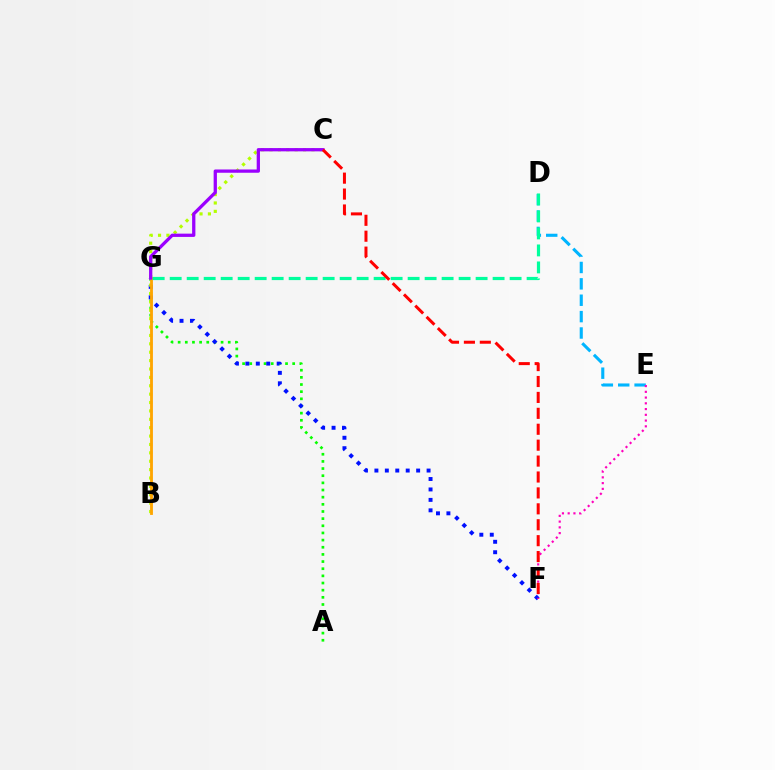{('A', 'G'): [{'color': '#08ff00', 'line_style': 'dotted', 'thickness': 1.94}], ('F', 'G'): [{'color': '#0010ff', 'line_style': 'dotted', 'thickness': 2.84}], ('B', 'C'): [{'color': '#b3ff00', 'line_style': 'dotted', 'thickness': 2.28}], ('D', 'E'): [{'color': '#00b5ff', 'line_style': 'dashed', 'thickness': 2.23}], ('B', 'G'): [{'color': '#ffa500', 'line_style': 'solid', 'thickness': 2.03}], ('C', 'G'): [{'color': '#9b00ff', 'line_style': 'solid', 'thickness': 2.36}], ('E', 'F'): [{'color': '#ff00bd', 'line_style': 'dotted', 'thickness': 1.56}], ('D', 'G'): [{'color': '#00ff9d', 'line_style': 'dashed', 'thickness': 2.31}], ('C', 'F'): [{'color': '#ff0000', 'line_style': 'dashed', 'thickness': 2.16}]}